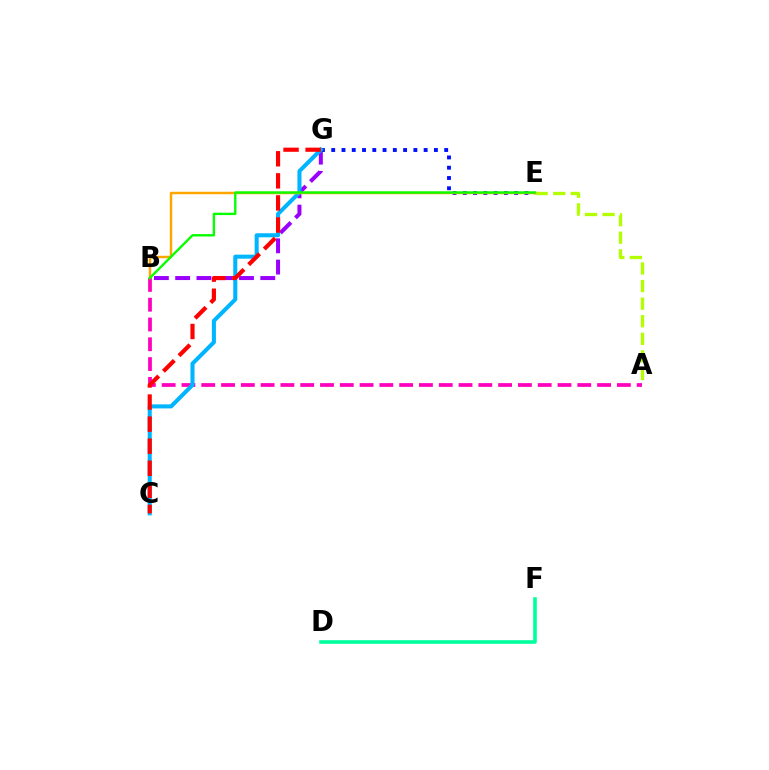{('B', 'G'): [{'color': '#9b00ff', 'line_style': 'dashed', 'thickness': 2.89}], ('A', 'B'): [{'color': '#ff00bd', 'line_style': 'dashed', 'thickness': 2.69}], ('D', 'F'): [{'color': '#00ff9d', 'line_style': 'solid', 'thickness': 2.58}], ('E', 'G'): [{'color': '#0010ff', 'line_style': 'dotted', 'thickness': 2.79}], ('A', 'E'): [{'color': '#b3ff00', 'line_style': 'dashed', 'thickness': 2.39}], ('C', 'G'): [{'color': '#00b5ff', 'line_style': 'solid', 'thickness': 2.92}, {'color': '#ff0000', 'line_style': 'dashed', 'thickness': 3.0}], ('B', 'E'): [{'color': '#ffa500', 'line_style': 'solid', 'thickness': 1.77}, {'color': '#08ff00', 'line_style': 'solid', 'thickness': 1.71}]}